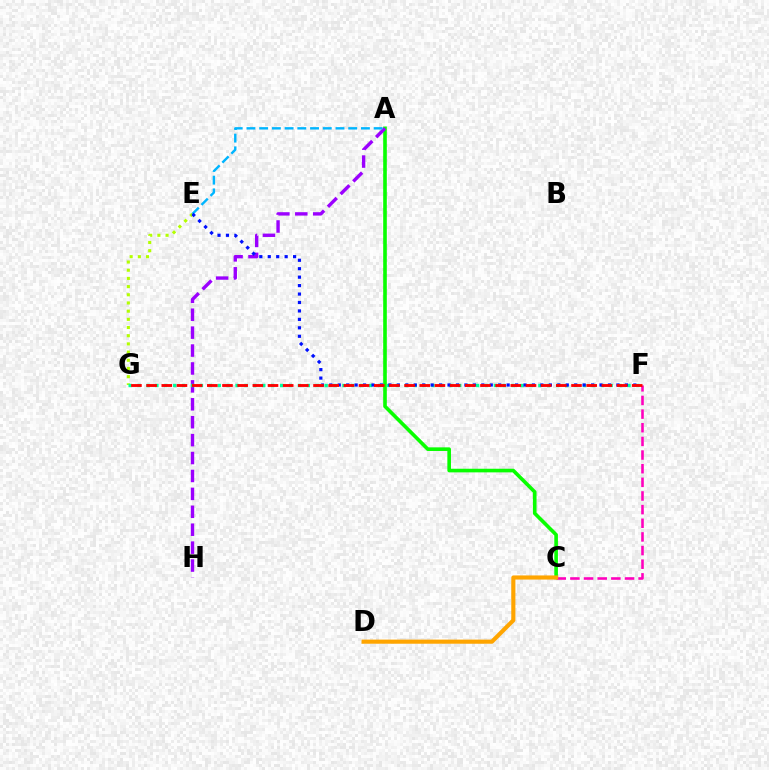{('A', 'C'): [{'color': '#08ff00', 'line_style': 'solid', 'thickness': 2.61}], ('A', 'H'): [{'color': '#9b00ff', 'line_style': 'dashed', 'thickness': 2.43}], ('C', 'F'): [{'color': '#ff00bd', 'line_style': 'dashed', 'thickness': 1.85}], ('E', 'G'): [{'color': '#b3ff00', 'line_style': 'dotted', 'thickness': 2.22}], ('F', 'G'): [{'color': '#00ff9d', 'line_style': 'dotted', 'thickness': 2.42}, {'color': '#ff0000', 'line_style': 'dashed', 'thickness': 2.06}], ('A', 'E'): [{'color': '#00b5ff', 'line_style': 'dashed', 'thickness': 1.73}], ('C', 'D'): [{'color': '#ffa500', 'line_style': 'solid', 'thickness': 2.97}], ('E', 'F'): [{'color': '#0010ff', 'line_style': 'dotted', 'thickness': 2.29}]}